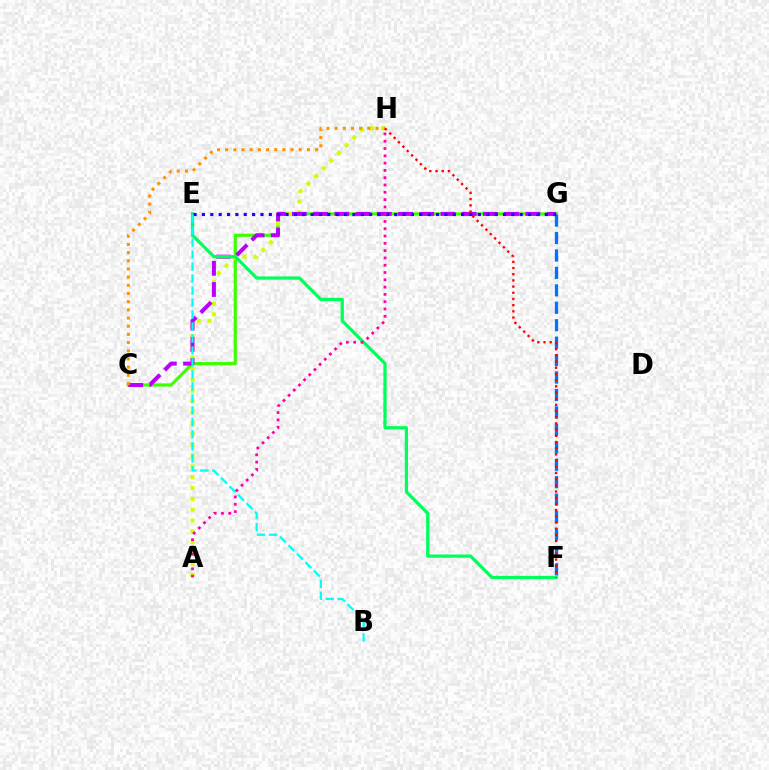{('C', 'G'): [{'color': '#3dff00', 'line_style': 'solid', 'thickness': 2.28}, {'color': '#b900ff', 'line_style': 'dashed', 'thickness': 2.88}], ('A', 'H'): [{'color': '#d1ff00', 'line_style': 'dotted', 'thickness': 2.94}, {'color': '#ff00ac', 'line_style': 'dotted', 'thickness': 1.98}], ('F', 'G'): [{'color': '#0074ff', 'line_style': 'dashed', 'thickness': 2.37}], ('E', 'F'): [{'color': '#00ff5c', 'line_style': 'solid', 'thickness': 2.35}], ('E', 'G'): [{'color': '#2500ff', 'line_style': 'dotted', 'thickness': 2.27}], ('C', 'H'): [{'color': '#ff9400', 'line_style': 'dotted', 'thickness': 2.22}], ('B', 'E'): [{'color': '#00fff6', 'line_style': 'dashed', 'thickness': 1.63}], ('F', 'H'): [{'color': '#ff0000', 'line_style': 'dotted', 'thickness': 1.68}]}